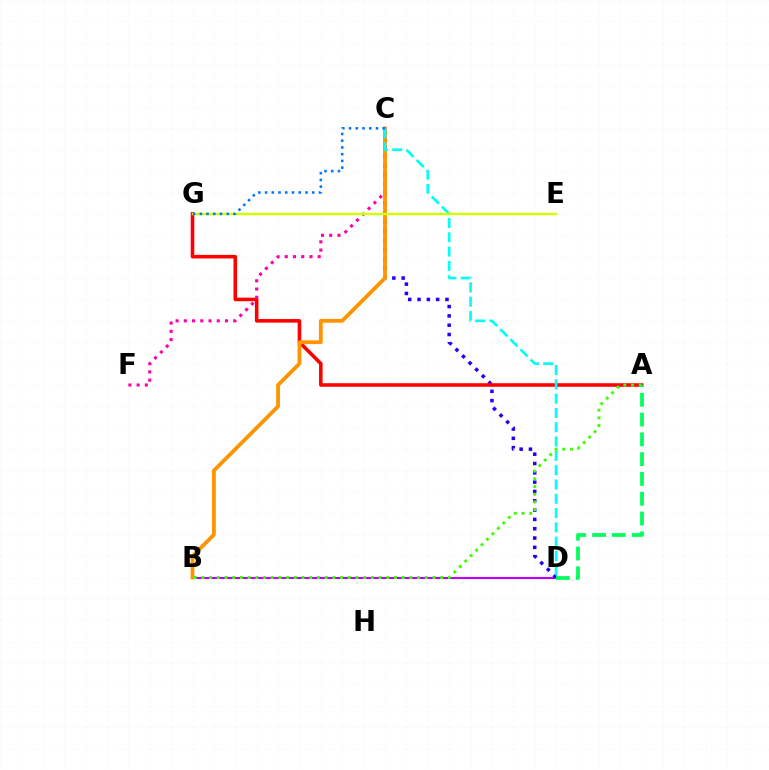{('B', 'D'): [{'color': '#b900ff', 'line_style': 'solid', 'thickness': 1.52}], ('C', 'D'): [{'color': '#2500ff', 'line_style': 'dotted', 'thickness': 2.53}, {'color': '#00fff6', 'line_style': 'dashed', 'thickness': 1.94}], ('A', 'G'): [{'color': '#ff0000', 'line_style': 'solid', 'thickness': 2.58}], ('C', 'F'): [{'color': '#ff00ac', 'line_style': 'dotted', 'thickness': 2.24}], ('B', 'C'): [{'color': '#ff9400', 'line_style': 'solid', 'thickness': 2.74}], ('A', 'B'): [{'color': '#3dff00', 'line_style': 'dotted', 'thickness': 2.09}], ('E', 'G'): [{'color': '#d1ff00', 'line_style': 'solid', 'thickness': 1.74}], ('A', 'D'): [{'color': '#00ff5c', 'line_style': 'dashed', 'thickness': 2.69}], ('C', 'G'): [{'color': '#0074ff', 'line_style': 'dotted', 'thickness': 1.83}]}